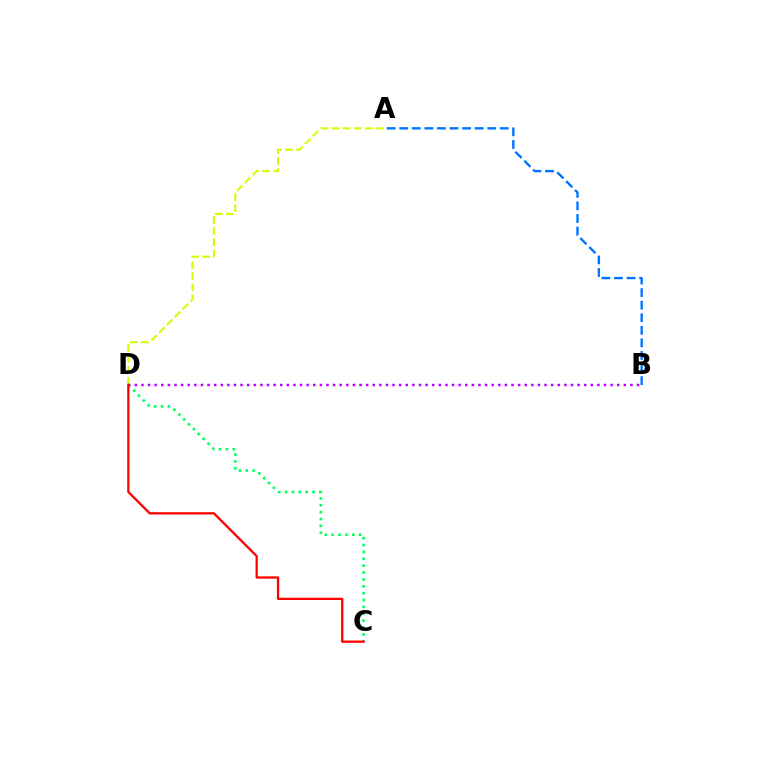{('A', 'D'): [{'color': '#d1ff00', 'line_style': 'dashed', 'thickness': 1.5}], ('C', 'D'): [{'color': '#00ff5c', 'line_style': 'dotted', 'thickness': 1.87}, {'color': '#ff0000', 'line_style': 'solid', 'thickness': 1.64}], ('B', 'D'): [{'color': '#b900ff', 'line_style': 'dotted', 'thickness': 1.8}], ('A', 'B'): [{'color': '#0074ff', 'line_style': 'dashed', 'thickness': 1.71}]}